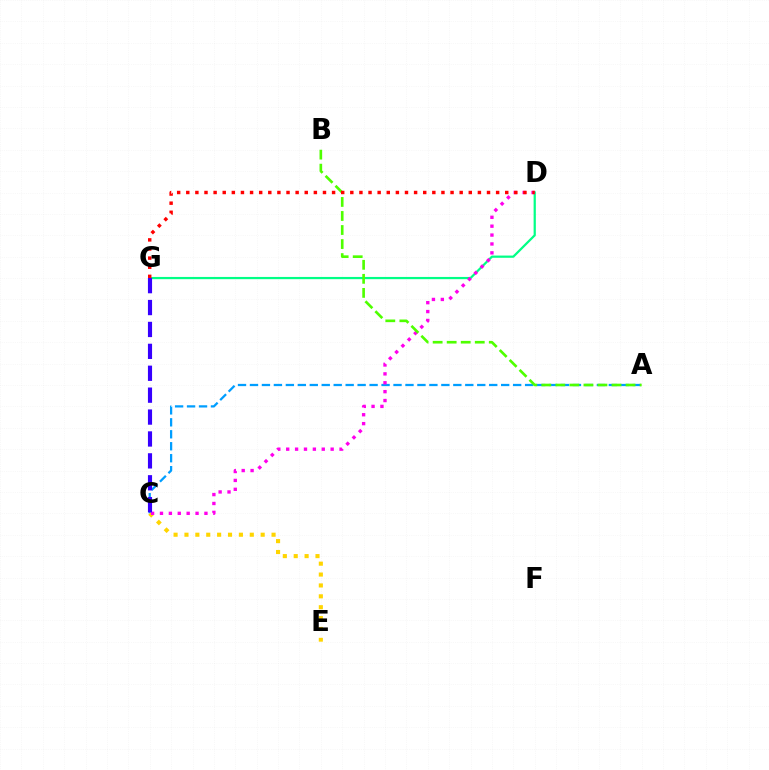{('A', 'C'): [{'color': '#009eff', 'line_style': 'dashed', 'thickness': 1.63}], ('C', 'E'): [{'color': '#ffd500', 'line_style': 'dotted', 'thickness': 2.96}], ('D', 'G'): [{'color': '#00ff86', 'line_style': 'solid', 'thickness': 1.6}, {'color': '#ff0000', 'line_style': 'dotted', 'thickness': 2.48}], ('C', 'D'): [{'color': '#ff00ed', 'line_style': 'dotted', 'thickness': 2.42}], ('C', 'G'): [{'color': '#3700ff', 'line_style': 'dashed', 'thickness': 2.98}], ('A', 'B'): [{'color': '#4fff00', 'line_style': 'dashed', 'thickness': 1.91}]}